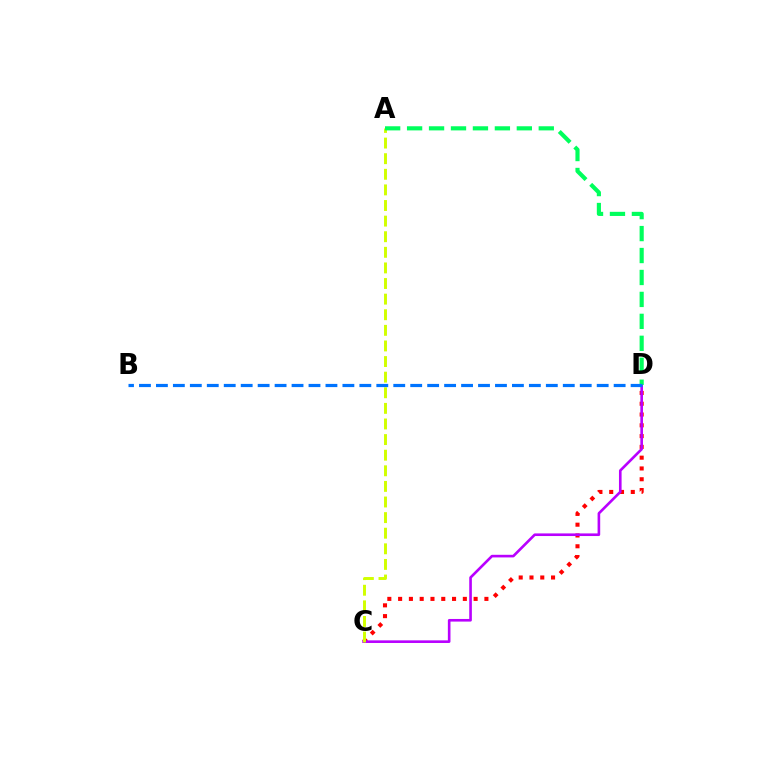{('C', 'D'): [{'color': '#ff0000', 'line_style': 'dotted', 'thickness': 2.93}, {'color': '#b900ff', 'line_style': 'solid', 'thickness': 1.89}], ('A', 'C'): [{'color': '#d1ff00', 'line_style': 'dashed', 'thickness': 2.12}], ('A', 'D'): [{'color': '#00ff5c', 'line_style': 'dashed', 'thickness': 2.98}], ('B', 'D'): [{'color': '#0074ff', 'line_style': 'dashed', 'thickness': 2.3}]}